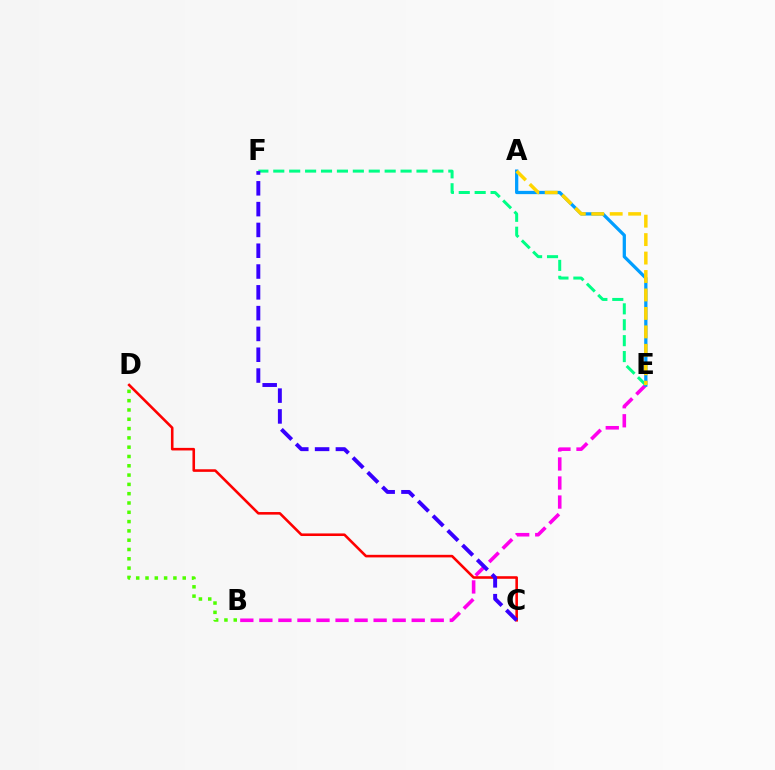{('B', 'E'): [{'color': '#ff00ed', 'line_style': 'dashed', 'thickness': 2.59}], ('A', 'E'): [{'color': '#009eff', 'line_style': 'solid', 'thickness': 2.35}, {'color': '#ffd500', 'line_style': 'dashed', 'thickness': 2.51}], ('E', 'F'): [{'color': '#00ff86', 'line_style': 'dashed', 'thickness': 2.16}], ('B', 'D'): [{'color': '#4fff00', 'line_style': 'dotted', 'thickness': 2.53}], ('C', 'D'): [{'color': '#ff0000', 'line_style': 'solid', 'thickness': 1.86}], ('C', 'F'): [{'color': '#3700ff', 'line_style': 'dashed', 'thickness': 2.83}]}